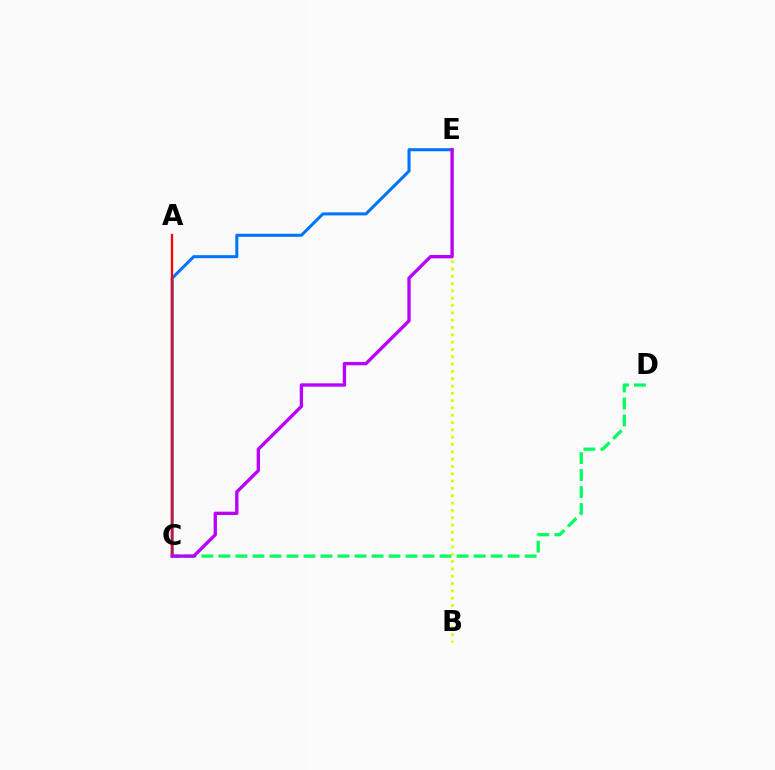{('C', 'D'): [{'color': '#00ff5c', 'line_style': 'dashed', 'thickness': 2.31}], ('C', 'E'): [{'color': '#0074ff', 'line_style': 'solid', 'thickness': 2.19}, {'color': '#b900ff', 'line_style': 'solid', 'thickness': 2.4}], ('A', 'C'): [{'color': '#ff0000', 'line_style': 'solid', 'thickness': 1.66}], ('B', 'E'): [{'color': '#d1ff00', 'line_style': 'dotted', 'thickness': 1.99}]}